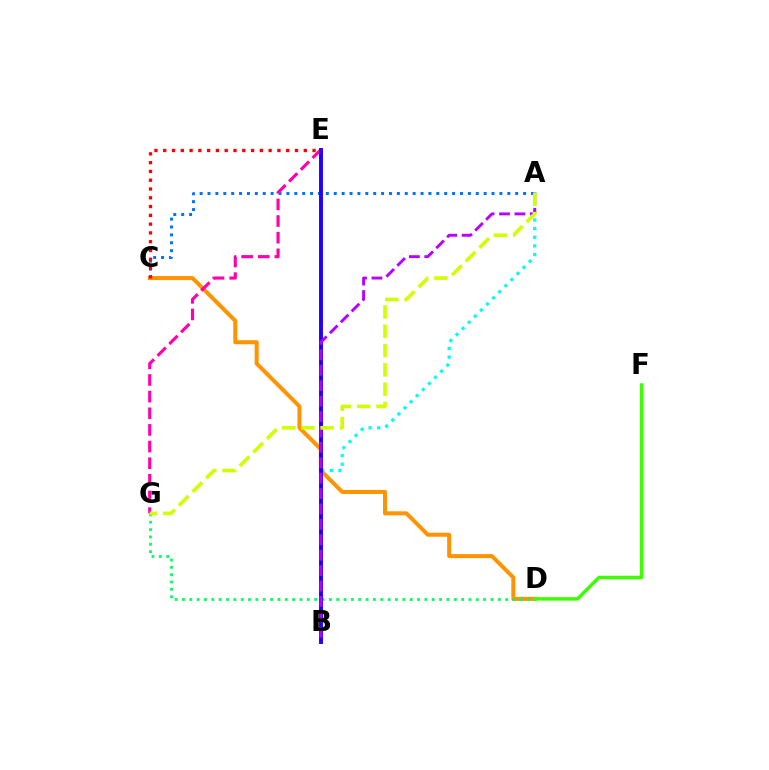{('A', 'B'): [{'color': '#00fff6', 'line_style': 'dotted', 'thickness': 2.34}, {'color': '#b900ff', 'line_style': 'dashed', 'thickness': 2.09}], ('A', 'C'): [{'color': '#0074ff', 'line_style': 'dotted', 'thickness': 2.14}], ('C', 'D'): [{'color': '#ff9400', 'line_style': 'solid', 'thickness': 2.89}], ('D', 'G'): [{'color': '#00ff5c', 'line_style': 'dotted', 'thickness': 2.0}], ('E', 'G'): [{'color': '#ff00ac', 'line_style': 'dashed', 'thickness': 2.26}], ('B', 'E'): [{'color': '#2500ff', 'line_style': 'solid', 'thickness': 2.82}], ('D', 'F'): [{'color': '#3dff00', 'line_style': 'solid', 'thickness': 2.5}], ('C', 'E'): [{'color': '#ff0000', 'line_style': 'dotted', 'thickness': 2.39}], ('A', 'G'): [{'color': '#d1ff00', 'line_style': 'dashed', 'thickness': 2.62}]}